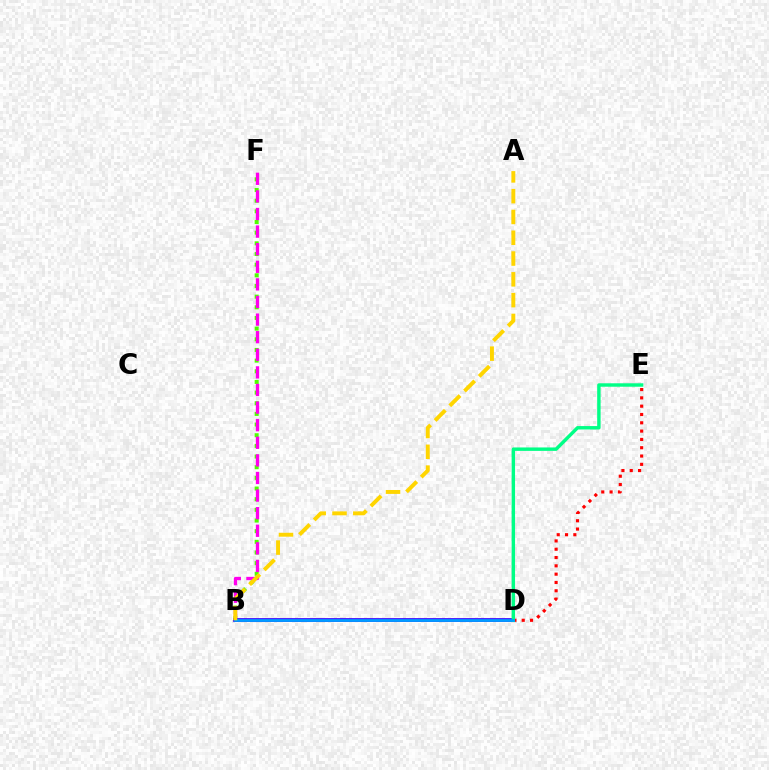{('B', 'F'): [{'color': '#4fff00', 'line_style': 'dotted', 'thickness': 2.9}, {'color': '#ff00ed', 'line_style': 'dashed', 'thickness': 2.39}], ('D', 'E'): [{'color': '#ff0000', 'line_style': 'dotted', 'thickness': 2.26}, {'color': '#00ff86', 'line_style': 'solid', 'thickness': 2.47}], ('B', 'D'): [{'color': '#3700ff', 'line_style': 'solid', 'thickness': 2.67}, {'color': '#009eff', 'line_style': 'solid', 'thickness': 1.94}], ('A', 'B'): [{'color': '#ffd500', 'line_style': 'dashed', 'thickness': 2.82}]}